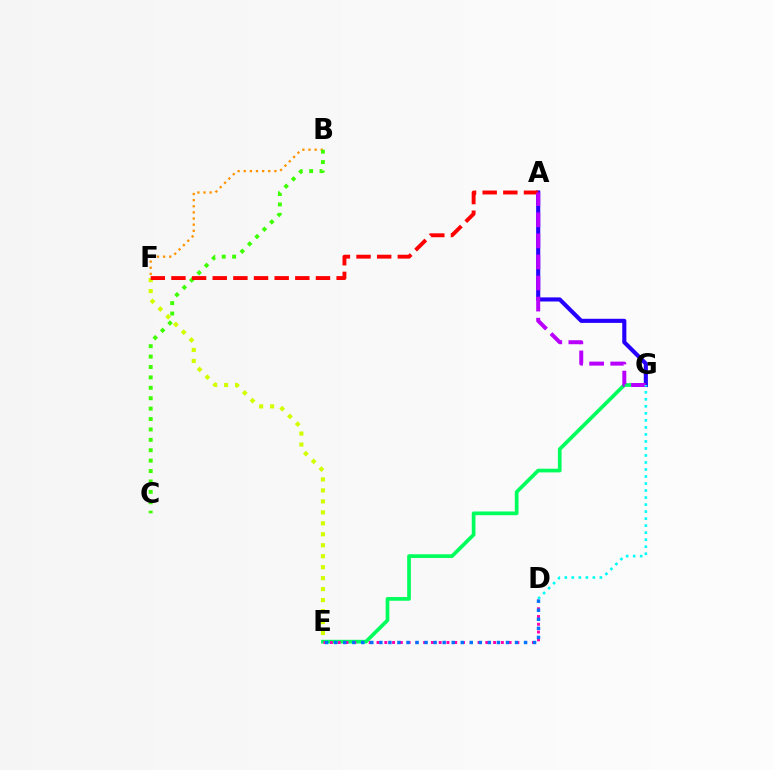{('B', 'F'): [{'color': '#ff9400', 'line_style': 'dotted', 'thickness': 1.67}], ('E', 'F'): [{'color': '#d1ff00', 'line_style': 'dotted', 'thickness': 2.98}], ('E', 'G'): [{'color': '#00ff5c', 'line_style': 'solid', 'thickness': 2.67}], ('A', 'G'): [{'color': '#2500ff', 'line_style': 'solid', 'thickness': 2.96}, {'color': '#b900ff', 'line_style': 'dashed', 'thickness': 2.86}], ('D', 'E'): [{'color': '#ff00ac', 'line_style': 'dotted', 'thickness': 2.11}, {'color': '#0074ff', 'line_style': 'dotted', 'thickness': 2.46}], ('B', 'C'): [{'color': '#3dff00', 'line_style': 'dotted', 'thickness': 2.83}], ('A', 'F'): [{'color': '#ff0000', 'line_style': 'dashed', 'thickness': 2.81}], ('D', 'G'): [{'color': '#00fff6', 'line_style': 'dotted', 'thickness': 1.91}]}